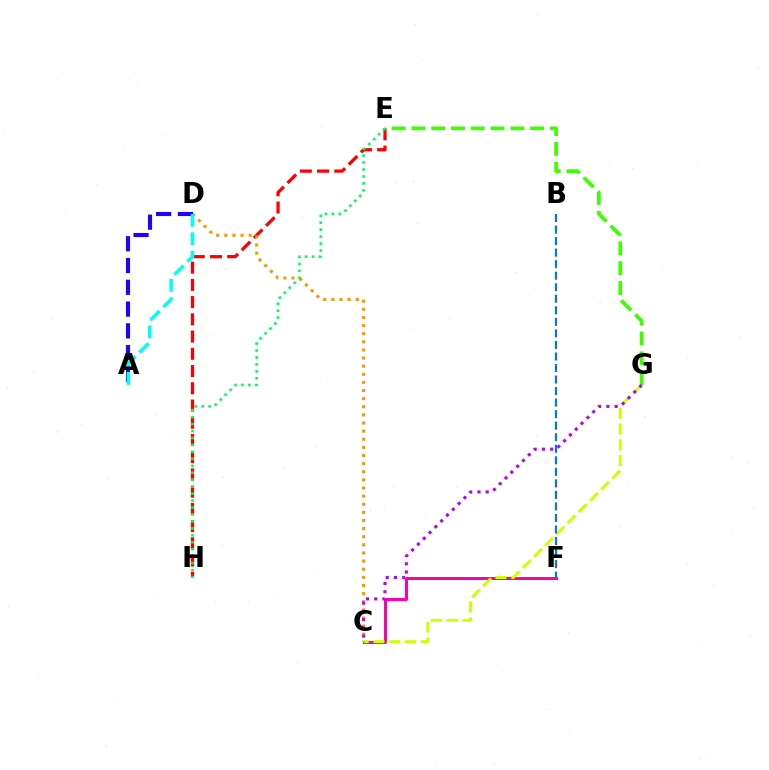{('C', 'F'): [{'color': '#ff00ac', 'line_style': 'solid', 'thickness': 2.17}], ('E', 'H'): [{'color': '#ff0000', 'line_style': 'dashed', 'thickness': 2.34}, {'color': '#00ff5c', 'line_style': 'dotted', 'thickness': 1.89}], ('C', 'G'): [{'color': '#d1ff00', 'line_style': 'dashed', 'thickness': 2.14}, {'color': '#b900ff', 'line_style': 'dotted', 'thickness': 2.23}], ('C', 'D'): [{'color': '#ff9400', 'line_style': 'dotted', 'thickness': 2.21}], ('E', 'G'): [{'color': '#3dff00', 'line_style': 'dashed', 'thickness': 2.69}], ('A', 'D'): [{'color': '#2500ff', 'line_style': 'dashed', 'thickness': 2.96}, {'color': '#00fff6', 'line_style': 'dashed', 'thickness': 2.51}], ('B', 'F'): [{'color': '#0074ff', 'line_style': 'dashed', 'thickness': 1.57}]}